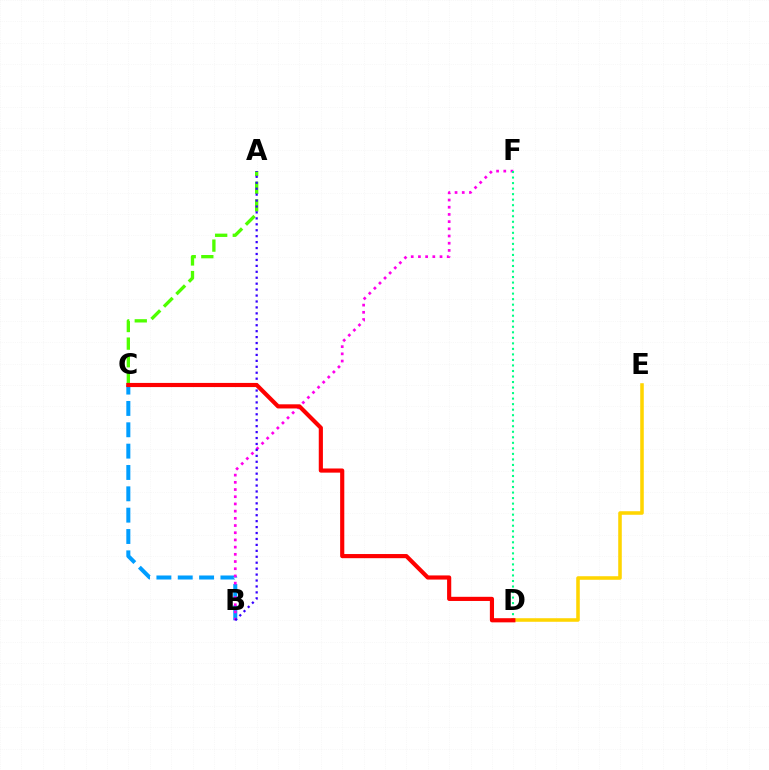{('B', 'C'): [{'color': '#009eff', 'line_style': 'dashed', 'thickness': 2.9}], ('D', 'E'): [{'color': '#ffd500', 'line_style': 'solid', 'thickness': 2.56}], ('B', 'F'): [{'color': '#ff00ed', 'line_style': 'dotted', 'thickness': 1.96}], ('A', 'C'): [{'color': '#4fff00', 'line_style': 'dashed', 'thickness': 2.39}], ('A', 'B'): [{'color': '#3700ff', 'line_style': 'dotted', 'thickness': 1.61}], ('D', 'F'): [{'color': '#00ff86', 'line_style': 'dotted', 'thickness': 1.5}], ('C', 'D'): [{'color': '#ff0000', 'line_style': 'solid', 'thickness': 2.99}]}